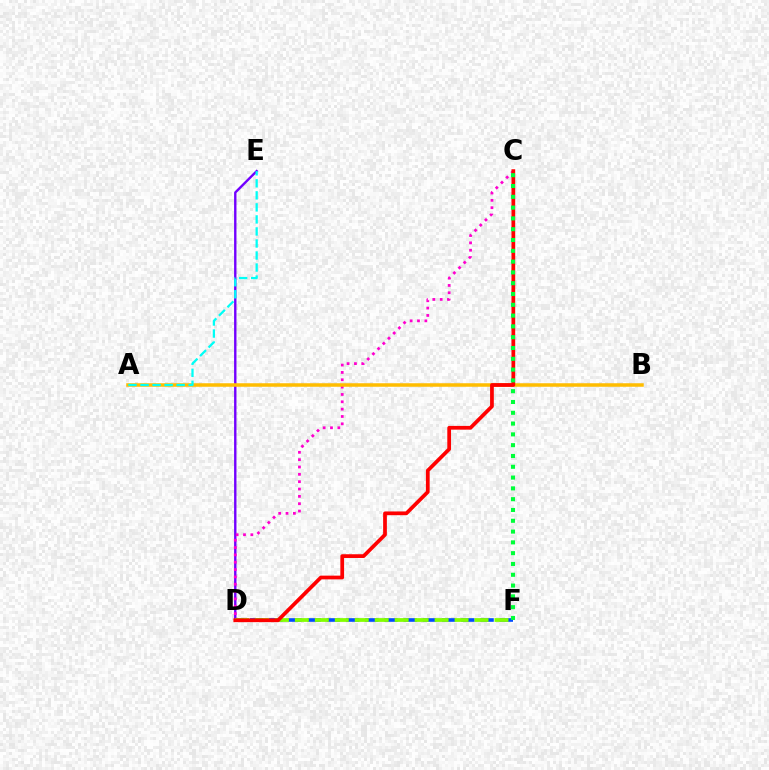{('D', 'F'): [{'color': '#004bff', 'line_style': 'dashed', 'thickness': 2.61}, {'color': '#84ff00', 'line_style': 'dashed', 'thickness': 2.71}], ('D', 'E'): [{'color': '#7200ff', 'line_style': 'solid', 'thickness': 1.71}], ('C', 'D'): [{'color': '#ff00cf', 'line_style': 'dotted', 'thickness': 1.99}, {'color': '#ff0000', 'line_style': 'solid', 'thickness': 2.69}], ('A', 'B'): [{'color': '#ffbd00', 'line_style': 'solid', 'thickness': 2.53}], ('C', 'F'): [{'color': '#00ff39', 'line_style': 'dotted', 'thickness': 2.93}], ('A', 'E'): [{'color': '#00fff6', 'line_style': 'dashed', 'thickness': 1.63}]}